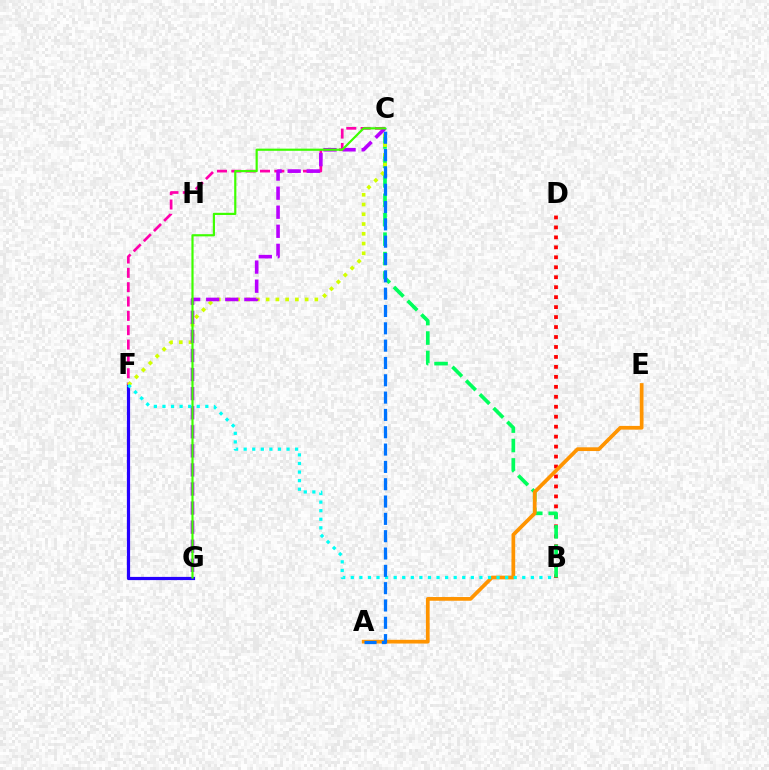{('B', 'D'): [{'color': '#ff0000', 'line_style': 'dotted', 'thickness': 2.71}], ('F', 'G'): [{'color': '#2500ff', 'line_style': 'solid', 'thickness': 2.3}], ('B', 'C'): [{'color': '#00ff5c', 'line_style': 'dashed', 'thickness': 2.64}], ('C', 'F'): [{'color': '#ff00ac', 'line_style': 'dashed', 'thickness': 1.95}, {'color': '#d1ff00', 'line_style': 'dotted', 'thickness': 2.65}], ('A', 'E'): [{'color': '#ff9400', 'line_style': 'solid', 'thickness': 2.69}], ('C', 'G'): [{'color': '#b900ff', 'line_style': 'dashed', 'thickness': 2.59}, {'color': '#3dff00', 'line_style': 'solid', 'thickness': 1.57}], ('B', 'F'): [{'color': '#00fff6', 'line_style': 'dotted', 'thickness': 2.33}], ('A', 'C'): [{'color': '#0074ff', 'line_style': 'dashed', 'thickness': 2.35}]}